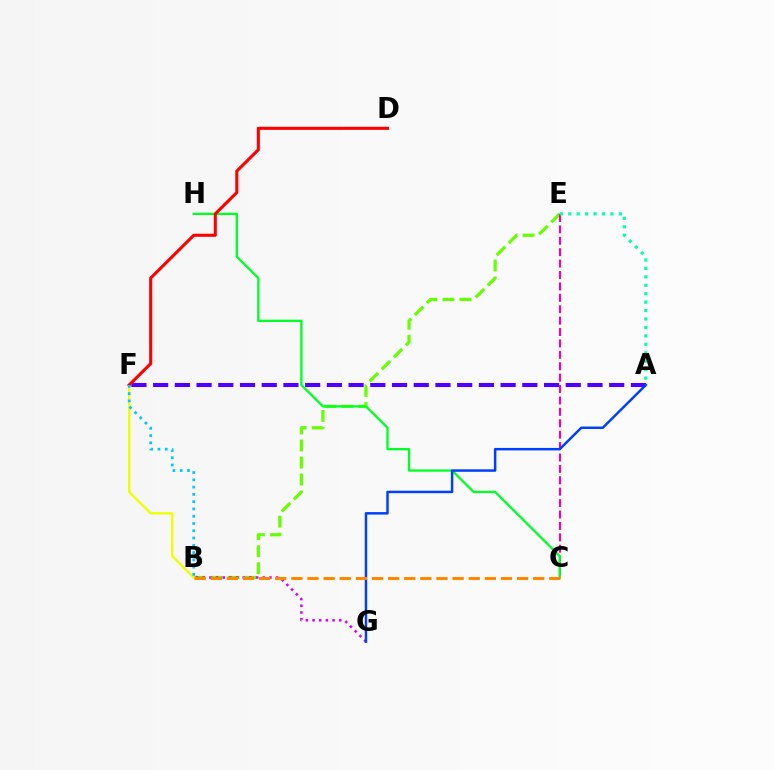{('A', 'F'): [{'color': '#4f00ff', 'line_style': 'dashed', 'thickness': 2.95}], ('B', 'E'): [{'color': '#66ff00', 'line_style': 'dashed', 'thickness': 2.31}], ('B', 'F'): [{'color': '#eeff00', 'line_style': 'solid', 'thickness': 1.69}, {'color': '#00c7ff', 'line_style': 'dotted', 'thickness': 1.98}], ('B', 'G'): [{'color': '#d600ff', 'line_style': 'dotted', 'thickness': 1.81}], ('C', 'E'): [{'color': '#ff00a0', 'line_style': 'dashed', 'thickness': 1.55}], ('C', 'H'): [{'color': '#00ff27', 'line_style': 'solid', 'thickness': 1.66}], ('D', 'F'): [{'color': '#ff0000', 'line_style': 'solid', 'thickness': 2.22}], ('A', 'G'): [{'color': '#003fff', 'line_style': 'solid', 'thickness': 1.79}], ('A', 'E'): [{'color': '#00ffaf', 'line_style': 'dotted', 'thickness': 2.29}], ('B', 'C'): [{'color': '#ff8800', 'line_style': 'dashed', 'thickness': 2.19}]}